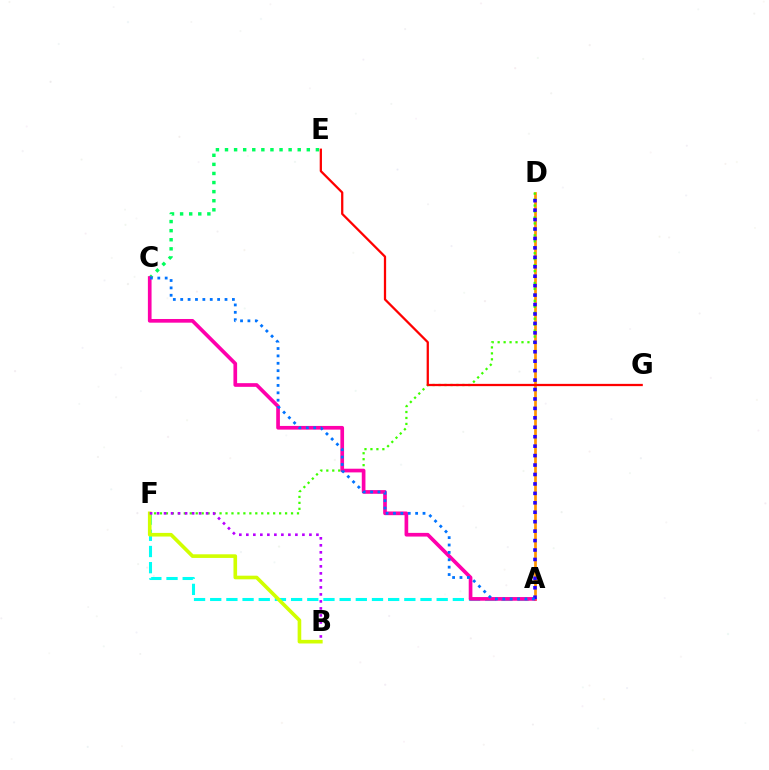{('C', 'E'): [{'color': '#00ff5c', 'line_style': 'dotted', 'thickness': 2.47}], ('A', 'F'): [{'color': '#00fff6', 'line_style': 'dashed', 'thickness': 2.2}], ('A', 'D'): [{'color': '#ff9400', 'line_style': 'solid', 'thickness': 1.95}, {'color': '#2500ff', 'line_style': 'dotted', 'thickness': 2.57}], ('D', 'F'): [{'color': '#3dff00', 'line_style': 'dotted', 'thickness': 1.62}], ('B', 'F'): [{'color': '#d1ff00', 'line_style': 'solid', 'thickness': 2.61}, {'color': '#b900ff', 'line_style': 'dotted', 'thickness': 1.9}], ('E', 'G'): [{'color': '#ff0000', 'line_style': 'solid', 'thickness': 1.63}], ('A', 'C'): [{'color': '#ff00ac', 'line_style': 'solid', 'thickness': 2.65}, {'color': '#0074ff', 'line_style': 'dotted', 'thickness': 2.01}]}